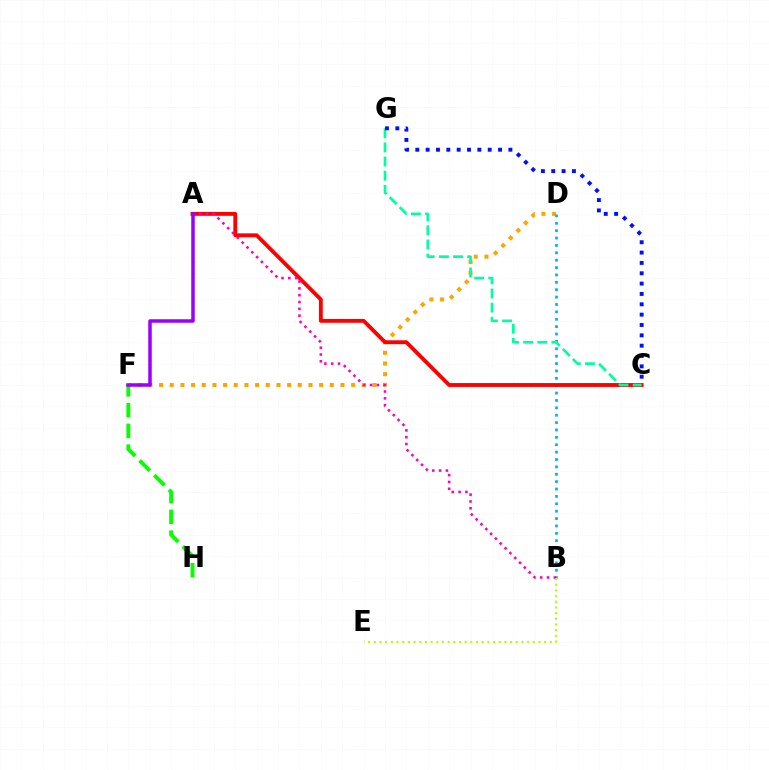{('D', 'F'): [{'color': '#ffa500', 'line_style': 'dotted', 'thickness': 2.9}], ('B', 'D'): [{'color': '#00b5ff', 'line_style': 'dotted', 'thickness': 2.01}], ('F', 'H'): [{'color': '#08ff00', 'line_style': 'dashed', 'thickness': 2.82}], ('A', 'C'): [{'color': '#ff0000', 'line_style': 'solid', 'thickness': 2.78}], ('A', 'B'): [{'color': '#ff00bd', 'line_style': 'dotted', 'thickness': 1.85}], ('C', 'G'): [{'color': '#00ff9d', 'line_style': 'dashed', 'thickness': 1.92}, {'color': '#0010ff', 'line_style': 'dotted', 'thickness': 2.81}], ('A', 'F'): [{'color': '#9b00ff', 'line_style': 'solid', 'thickness': 2.53}], ('B', 'E'): [{'color': '#b3ff00', 'line_style': 'dotted', 'thickness': 1.54}]}